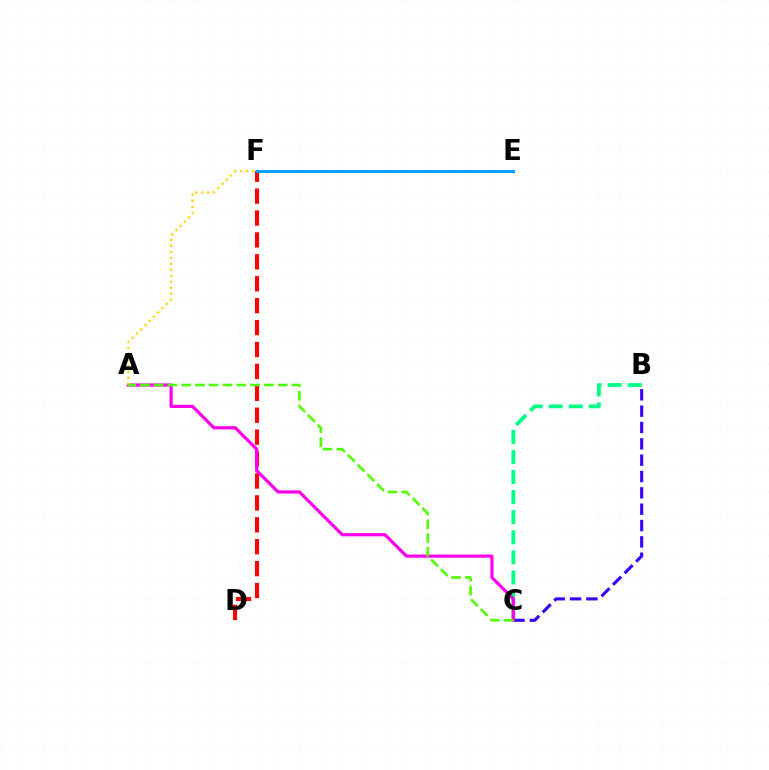{('B', 'C'): [{'color': '#00ff86', 'line_style': 'dashed', 'thickness': 2.73}, {'color': '#3700ff', 'line_style': 'dashed', 'thickness': 2.22}], ('D', 'F'): [{'color': '#ff0000', 'line_style': 'dashed', 'thickness': 2.98}], ('A', 'C'): [{'color': '#ff00ed', 'line_style': 'solid', 'thickness': 2.3}, {'color': '#4fff00', 'line_style': 'dashed', 'thickness': 1.87}], ('E', 'F'): [{'color': '#009eff', 'line_style': 'solid', 'thickness': 2.13}], ('A', 'F'): [{'color': '#ffd500', 'line_style': 'dotted', 'thickness': 1.63}]}